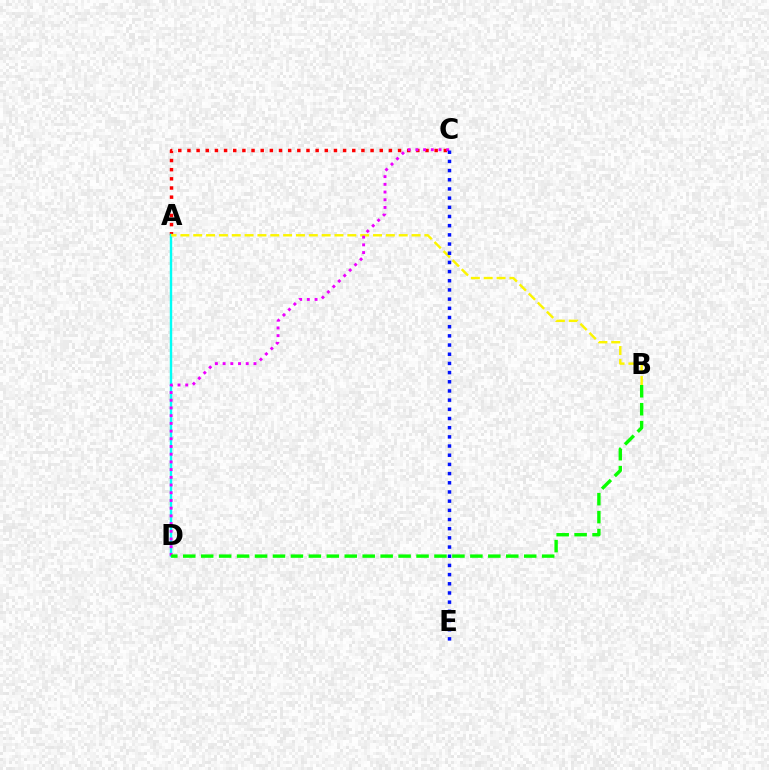{('A', 'C'): [{'color': '#ff0000', 'line_style': 'dotted', 'thickness': 2.49}], ('A', 'D'): [{'color': '#00fff6', 'line_style': 'solid', 'thickness': 1.74}], ('A', 'B'): [{'color': '#fcf500', 'line_style': 'dashed', 'thickness': 1.74}], ('C', 'D'): [{'color': '#ee00ff', 'line_style': 'dotted', 'thickness': 2.09}], ('B', 'D'): [{'color': '#08ff00', 'line_style': 'dashed', 'thickness': 2.44}], ('C', 'E'): [{'color': '#0010ff', 'line_style': 'dotted', 'thickness': 2.49}]}